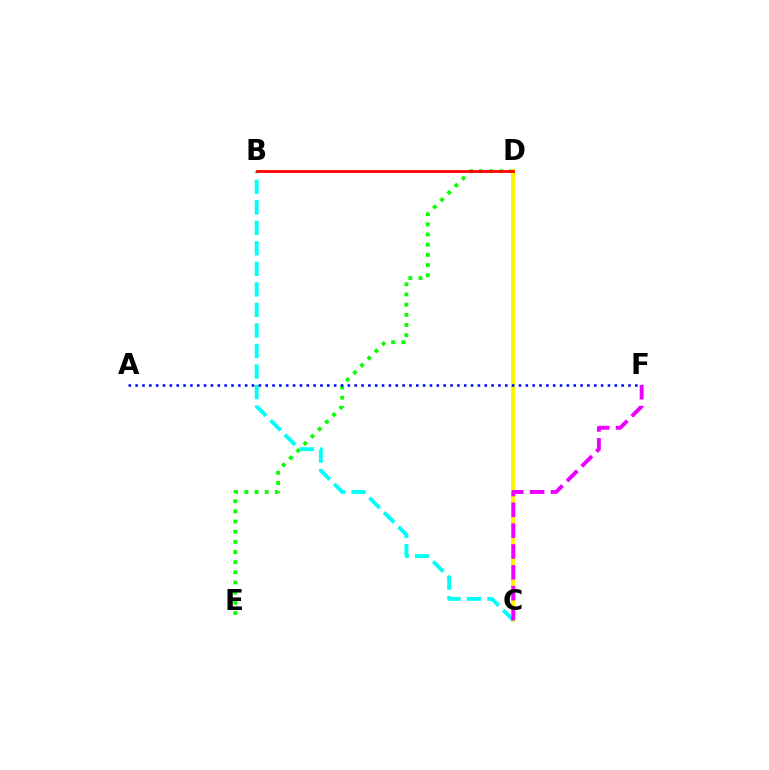{('D', 'E'): [{'color': '#08ff00', 'line_style': 'dotted', 'thickness': 2.76}], ('C', 'D'): [{'color': '#fcf500', 'line_style': 'solid', 'thickness': 2.89}], ('B', 'C'): [{'color': '#00fff6', 'line_style': 'dashed', 'thickness': 2.79}], ('B', 'D'): [{'color': '#ff0000', 'line_style': 'solid', 'thickness': 2.0}], ('A', 'F'): [{'color': '#0010ff', 'line_style': 'dotted', 'thickness': 1.86}], ('C', 'F'): [{'color': '#ee00ff', 'line_style': 'dashed', 'thickness': 2.83}]}